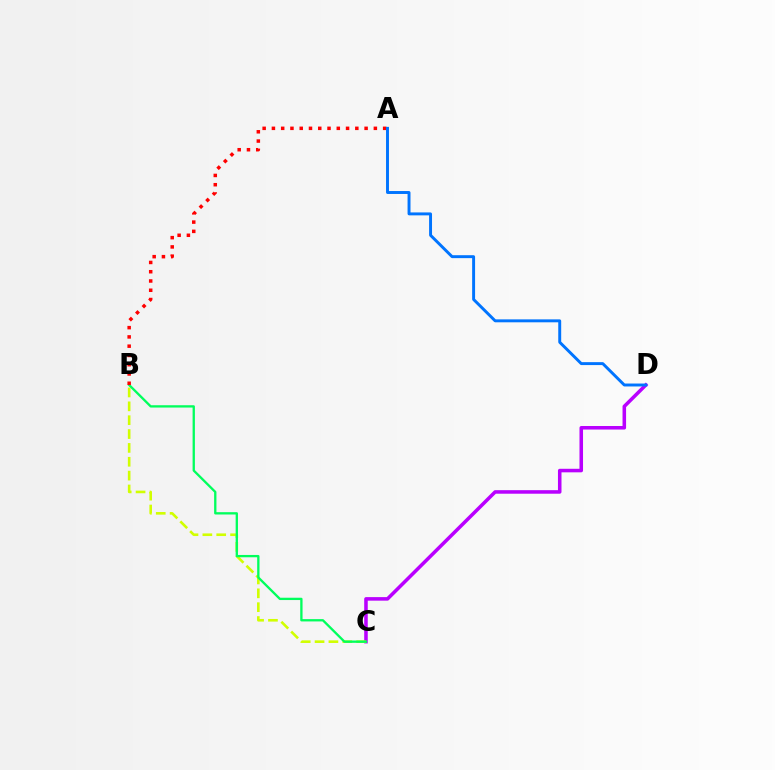{('C', 'D'): [{'color': '#b900ff', 'line_style': 'solid', 'thickness': 2.55}], ('B', 'C'): [{'color': '#d1ff00', 'line_style': 'dashed', 'thickness': 1.88}, {'color': '#00ff5c', 'line_style': 'solid', 'thickness': 1.67}], ('A', 'B'): [{'color': '#ff0000', 'line_style': 'dotted', 'thickness': 2.52}], ('A', 'D'): [{'color': '#0074ff', 'line_style': 'solid', 'thickness': 2.11}]}